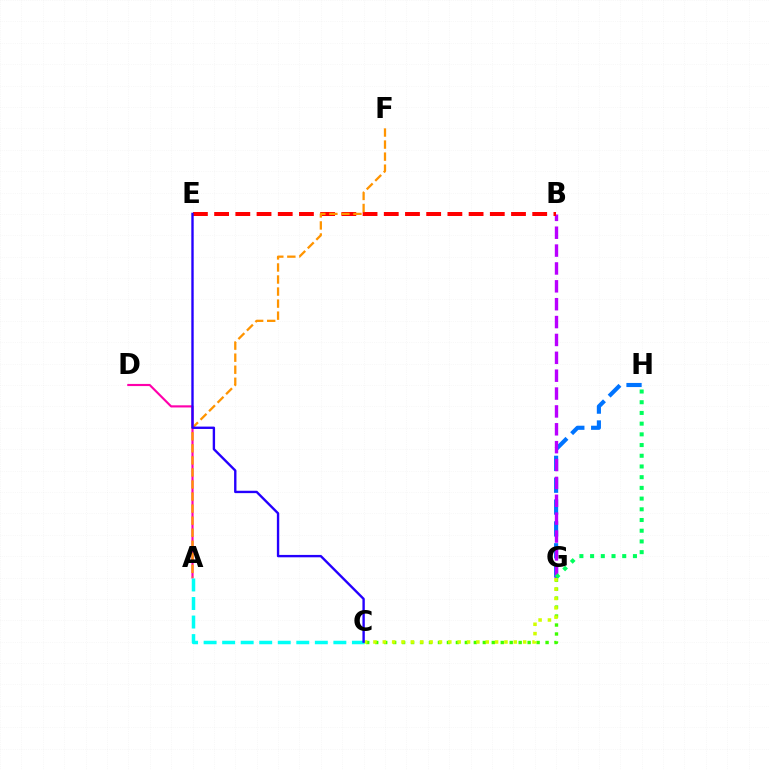{('G', 'H'): [{'color': '#0074ff', 'line_style': 'dashed', 'thickness': 2.97}, {'color': '#00ff5c', 'line_style': 'dotted', 'thickness': 2.91}], ('A', 'D'): [{'color': '#ff00ac', 'line_style': 'solid', 'thickness': 1.55}], ('B', 'G'): [{'color': '#b900ff', 'line_style': 'dashed', 'thickness': 2.43}], ('C', 'G'): [{'color': '#3dff00', 'line_style': 'dotted', 'thickness': 2.44}, {'color': '#d1ff00', 'line_style': 'dotted', 'thickness': 2.54}], ('B', 'E'): [{'color': '#ff0000', 'line_style': 'dashed', 'thickness': 2.88}], ('A', 'F'): [{'color': '#ff9400', 'line_style': 'dashed', 'thickness': 1.64}], ('A', 'C'): [{'color': '#00fff6', 'line_style': 'dashed', 'thickness': 2.52}], ('C', 'E'): [{'color': '#2500ff', 'line_style': 'solid', 'thickness': 1.71}]}